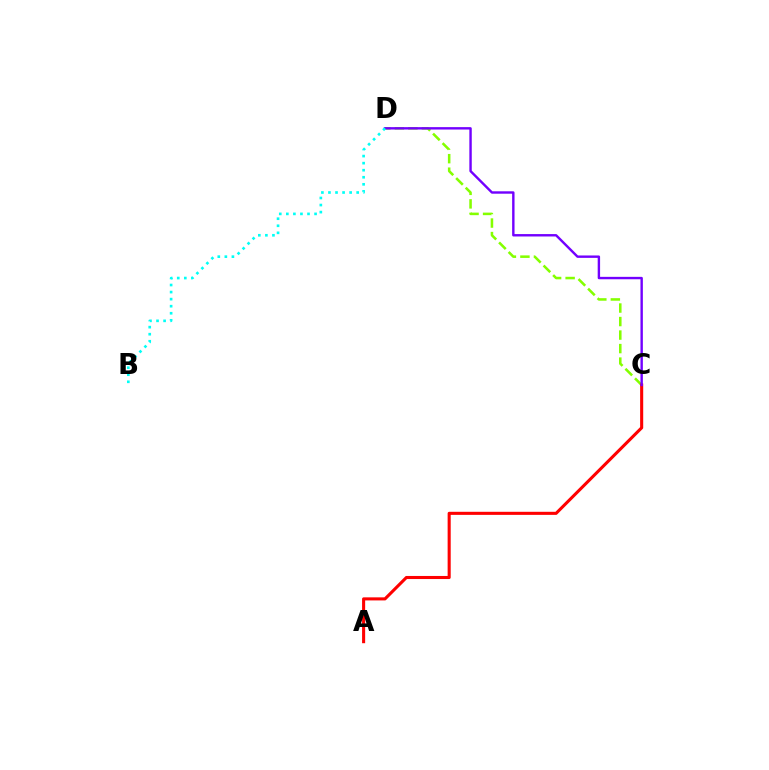{('C', 'D'): [{'color': '#84ff00', 'line_style': 'dashed', 'thickness': 1.84}, {'color': '#7200ff', 'line_style': 'solid', 'thickness': 1.73}], ('A', 'C'): [{'color': '#ff0000', 'line_style': 'solid', 'thickness': 2.22}], ('B', 'D'): [{'color': '#00fff6', 'line_style': 'dotted', 'thickness': 1.92}]}